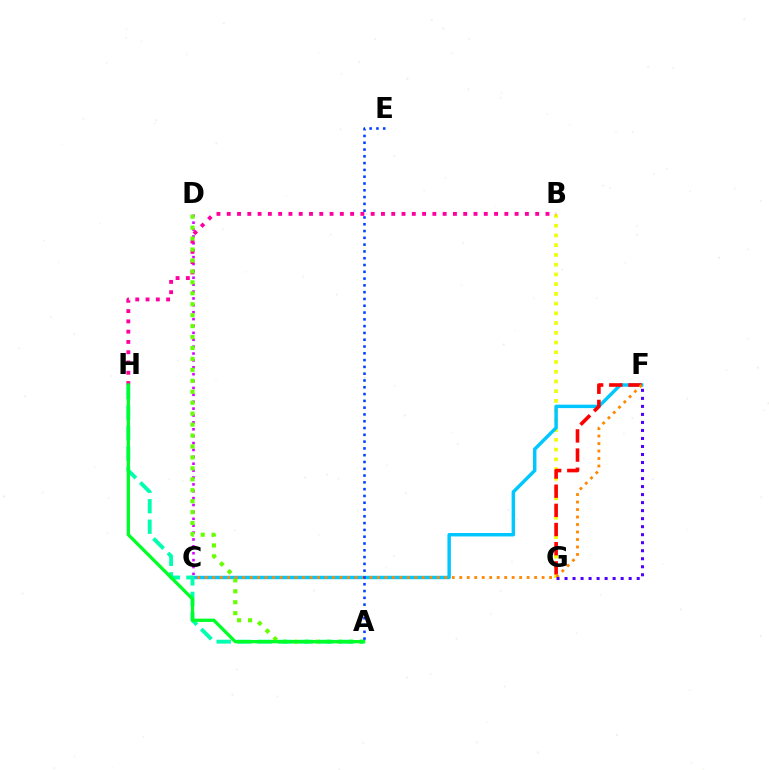{('B', 'G'): [{'color': '#eeff00', 'line_style': 'dotted', 'thickness': 2.64}], ('C', 'D'): [{'color': '#d600ff', 'line_style': 'dotted', 'thickness': 1.87}], ('C', 'F'): [{'color': '#00c7ff', 'line_style': 'solid', 'thickness': 2.48}, {'color': '#ff8800', 'line_style': 'dotted', 'thickness': 2.03}], ('B', 'H'): [{'color': '#ff00a0', 'line_style': 'dotted', 'thickness': 2.79}], ('A', 'D'): [{'color': '#66ff00', 'line_style': 'dotted', 'thickness': 2.97}], ('F', 'G'): [{'color': '#ff0000', 'line_style': 'dashed', 'thickness': 2.6}, {'color': '#4f00ff', 'line_style': 'dotted', 'thickness': 2.18}], ('A', 'H'): [{'color': '#00ffaf', 'line_style': 'dashed', 'thickness': 2.78}, {'color': '#00ff27', 'line_style': 'solid', 'thickness': 2.36}], ('A', 'E'): [{'color': '#003fff', 'line_style': 'dotted', 'thickness': 1.85}]}